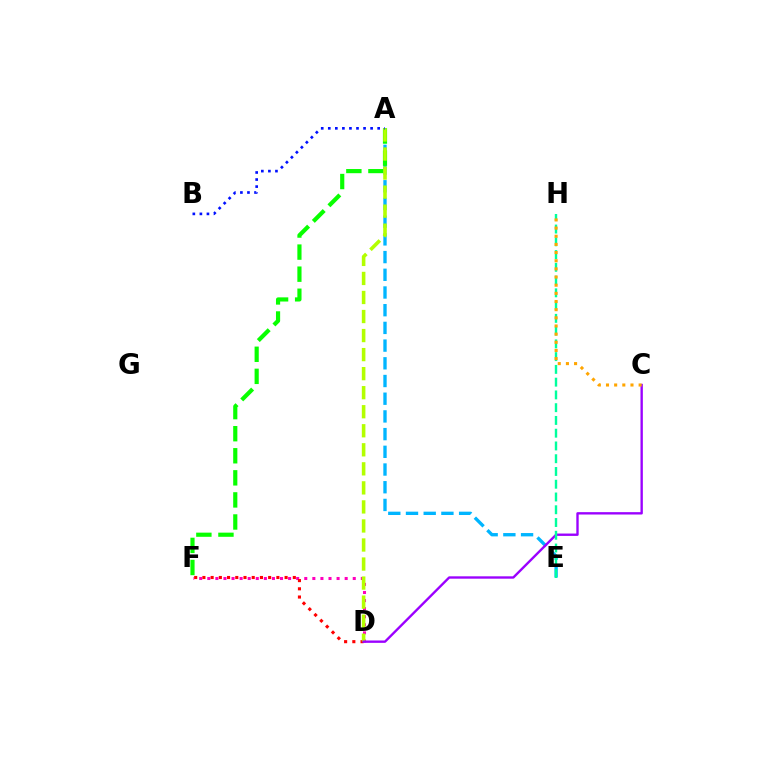{('D', 'F'): [{'color': '#ff00bd', 'line_style': 'dotted', 'thickness': 2.2}, {'color': '#ff0000', 'line_style': 'dotted', 'thickness': 2.23}], ('A', 'E'): [{'color': '#00b5ff', 'line_style': 'dashed', 'thickness': 2.4}], ('A', 'F'): [{'color': '#08ff00', 'line_style': 'dashed', 'thickness': 3.0}], ('A', 'D'): [{'color': '#b3ff00', 'line_style': 'dashed', 'thickness': 2.59}], ('A', 'B'): [{'color': '#0010ff', 'line_style': 'dotted', 'thickness': 1.92}], ('C', 'D'): [{'color': '#9b00ff', 'line_style': 'solid', 'thickness': 1.71}], ('E', 'H'): [{'color': '#00ff9d', 'line_style': 'dashed', 'thickness': 1.73}], ('C', 'H'): [{'color': '#ffa500', 'line_style': 'dotted', 'thickness': 2.22}]}